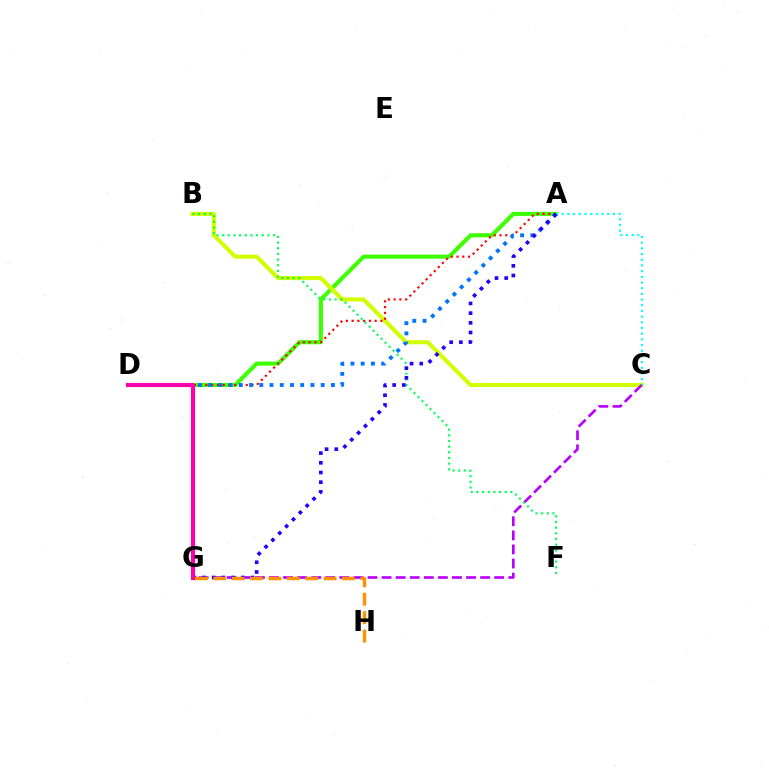{('A', 'D'): [{'color': '#3dff00', 'line_style': 'solid', 'thickness': 2.95}, {'color': '#ff0000', 'line_style': 'dotted', 'thickness': 1.57}, {'color': '#0074ff', 'line_style': 'dotted', 'thickness': 2.78}], ('B', 'C'): [{'color': '#d1ff00', 'line_style': 'solid', 'thickness': 2.95}], ('A', 'C'): [{'color': '#00fff6', 'line_style': 'dotted', 'thickness': 1.54}], ('C', 'G'): [{'color': '#b900ff', 'line_style': 'dashed', 'thickness': 1.91}], ('B', 'F'): [{'color': '#00ff5c', 'line_style': 'dotted', 'thickness': 1.54}], ('A', 'G'): [{'color': '#2500ff', 'line_style': 'dotted', 'thickness': 2.63}], ('G', 'H'): [{'color': '#ff9400', 'line_style': 'dashed', 'thickness': 2.5}], ('D', 'G'): [{'color': '#ff00ac', 'line_style': 'solid', 'thickness': 2.97}]}